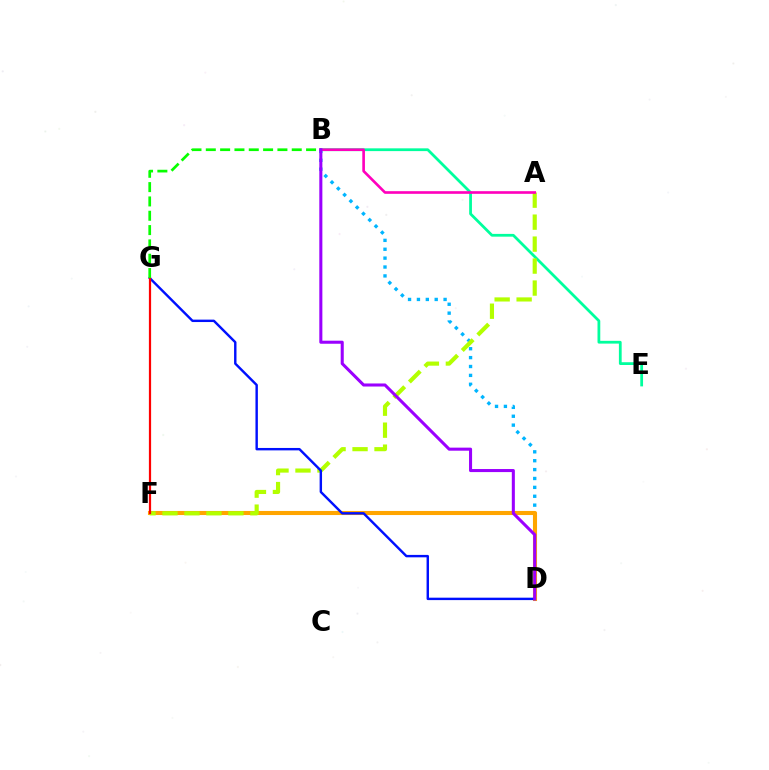{('B', 'D'): [{'color': '#00b5ff', 'line_style': 'dotted', 'thickness': 2.41}, {'color': '#9b00ff', 'line_style': 'solid', 'thickness': 2.2}], ('B', 'E'): [{'color': '#00ff9d', 'line_style': 'solid', 'thickness': 1.99}], ('D', 'F'): [{'color': '#ffa500', 'line_style': 'solid', 'thickness': 2.94}], ('A', 'F'): [{'color': '#b3ff00', 'line_style': 'dashed', 'thickness': 2.99}], ('D', 'G'): [{'color': '#0010ff', 'line_style': 'solid', 'thickness': 1.74}], ('F', 'G'): [{'color': '#ff0000', 'line_style': 'solid', 'thickness': 1.6}], ('A', 'B'): [{'color': '#ff00bd', 'line_style': 'solid', 'thickness': 1.9}], ('B', 'G'): [{'color': '#08ff00', 'line_style': 'dashed', 'thickness': 1.95}]}